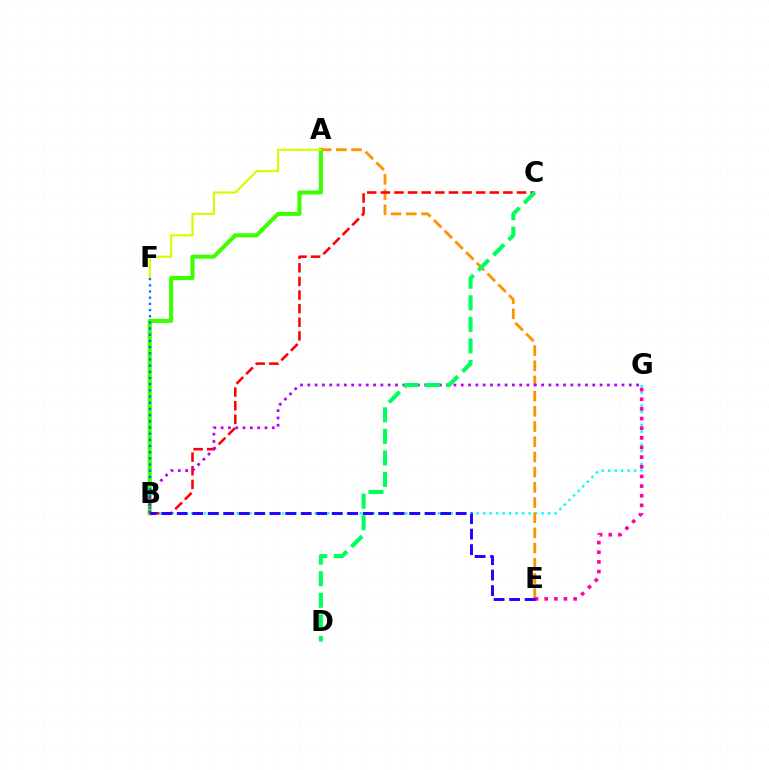{('B', 'G'): [{'color': '#00fff6', 'line_style': 'dotted', 'thickness': 1.76}, {'color': '#b900ff', 'line_style': 'dotted', 'thickness': 1.99}], ('A', 'B'): [{'color': '#3dff00', 'line_style': 'solid', 'thickness': 2.94}], ('A', 'E'): [{'color': '#ff9400', 'line_style': 'dashed', 'thickness': 2.06}], ('A', 'F'): [{'color': '#d1ff00', 'line_style': 'solid', 'thickness': 1.55}], ('E', 'G'): [{'color': '#ff00ac', 'line_style': 'dotted', 'thickness': 2.62}], ('B', 'C'): [{'color': '#ff0000', 'line_style': 'dashed', 'thickness': 1.85}], ('C', 'D'): [{'color': '#00ff5c', 'line_style': 'dashed', 'thickness': 2.93}], ('B', 'F'): [{'color': '#0074ff', 'line_style': 'dotted', 'thickness': 1.68}], ('B', 'E'): [{'color': '#2500ff', 'line_style': 'dashed', 'thickness': 2.1}]}